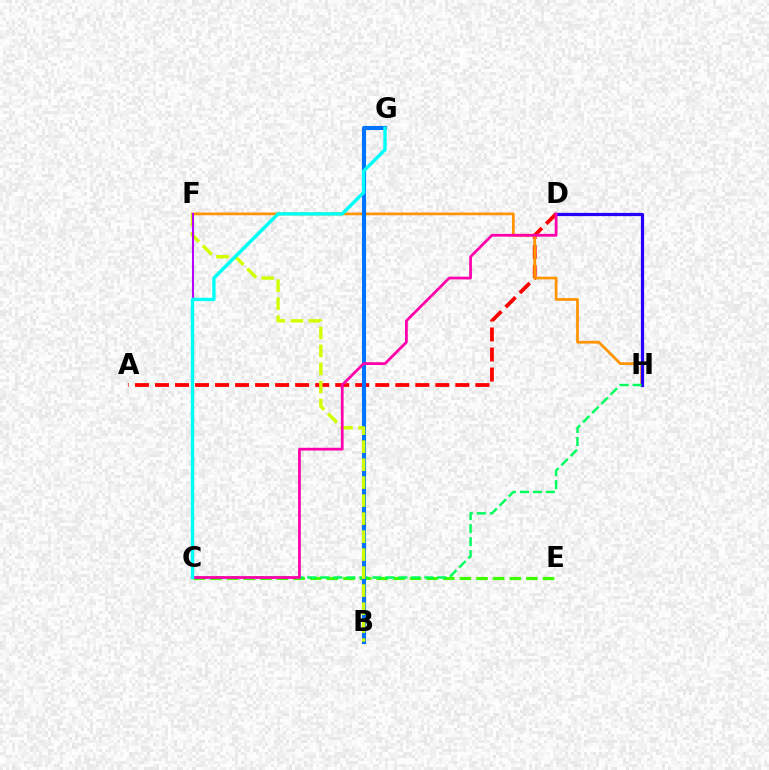{('C', 'E'): [{'color': '#3dff00', 'line_style': 'dashed', 'thickness': 2.26}], ('A', 'D'): [{'color': '#ff0000', 'line_style': 'dashed', 'thickness': 2.72}], ('F', 'H'): [{'color': '#ff9400', 'line_style': 'solid', 'thickness': 1.98}], ('D', 'H'): [{'color': '#2500ff', 'line_style': 'solid', 'thickness': 2.31}], ('C', 'H'): [{'color': '#00ff5c', 'line_style': 'dashed', 'thickness': 1.77}], ('B', 'G'): [{'color': '#0074ff', 'line_style': 'solid', 'thickness': 2.94}], ('B', 'F'): [{'color': '#d1ff00', 'line_style': 'dashed', 'thickness': 2.45}], ('C', 'D'): [{'color': '#ff00ac', 'line_style': 'solid', 'thickness': 1.99}], ('C', 'F'): [{'color': '#b900ff', 'line_style': 'solid', 'thickness': 1.5}], ('C', 'G'): [{'color': '#00fff6', 'line_style': 'solid', 'thickness': 2.42}]}